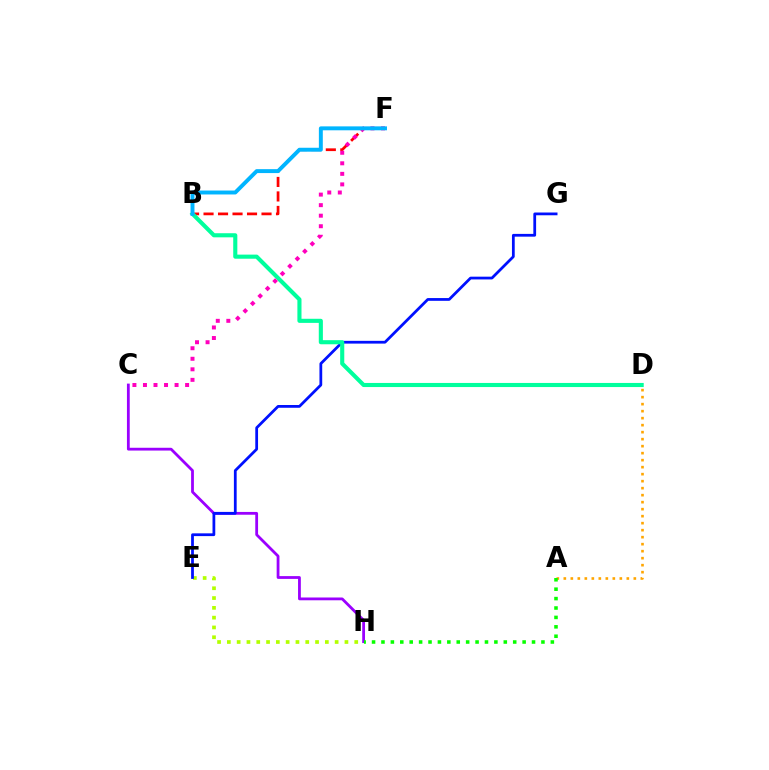{('A', 'D'): [{'color': '#ffa500', 'line_style': 'dotted', 'thickness': 1.9}], ('C', 'H'): [{'color': '#9b00ff', 'line_style': 'solid', 'thickness': 2.01}], ('B', 'F'): [{'color': '#ff0000', 'line_style': 'dashed', 'thickness': 1.97}, {'color': '#00b5ff', 'line_style': 'solid', 'thickness': 2.83}], ('E', 'H'): [{'color': '#b3ff00', 'line_style': 'dotted', 'thickness': 2.66}], ('A', 'H'): [{'color': '#08ff00', 'line_style': 'dotted', 'thickness': 2.56}], ('E', 'G'): [{'color': '#0010ff', 'line_style': 'solid', 'thickness': 1.99}], ('B', 'D'): [{'color': '#00ff9d', 'line_style': 'solid', 'thickness': 2.96}], ('C', 'F'): [{'color': '#ff00bd', 'line_style': 'dotted', 'thickness': 2.86}]}